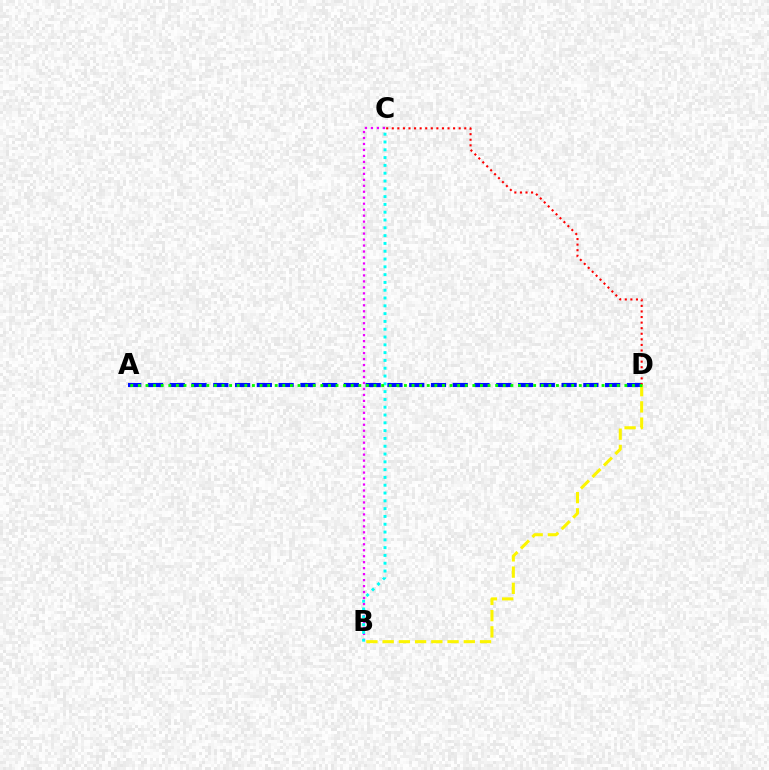{('B', 'C'): [{'color': '#ee00ff', 'line_style': 'dotted', 'thickness': 1.62}, {'color': '#00fff6', 'line_style': 'dotted', 'thickness': 2.12}], ('B', 'D'): [{'color': '#fcf500', 'line_style': 'dashed', 'thickness': 2.2}], ('A', 'D'): [{'color': '#0010ff', 'line_style': 'dashed', 'thickness': 2.96}, {'color': '#08ff00', 'line_style': 'dotted', 'thickness': 2.07}], ('C', 'D'): [{'color': '#ff0000', 'line_style': 'dotted', 'thickness': 1.51}]}